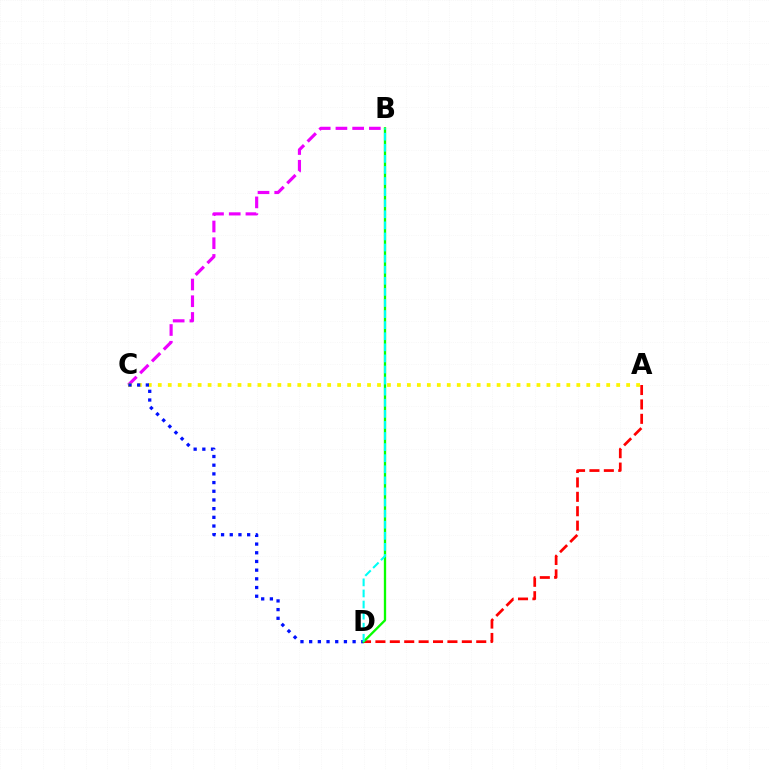{('B', 'C'): [{'color': '#ee00ff', 'line_style': 'dashed', 'thickness': 2.27}], ('A', 'C'): [{'color': '#fcf500', 'line_style': 'dotted', 'thickness': 2.71}], ('A', 'D'): [{'color': '#ff0000', 'line_style': 'dashed', 'thickness': 1.96}], ('C', 'D'): [{'color': '#0010ff', 'line_style': 'dotted', 'thickness': 2.36}], ('B', 'D'): [{'color': '#08ff00', 'line_style': 'solid', 'thickness': 1.67}, {'color': '#00fff6', 'line_style': 'dashed', 'thickness': 1.51}]}